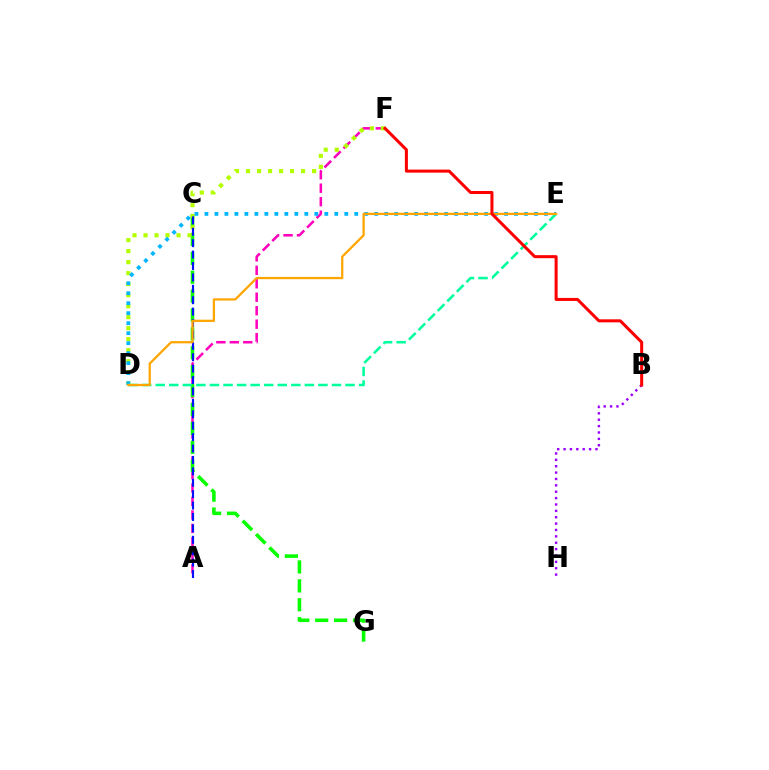{('A', 'F'): [{'color': '#ff00bd', 'line_style': 'dashed', 'thickness': 1.83}], ('C', 'G'): [{'color': '#08ff00', 'line_style': 'dashed', 'thickness': 2.57}], ('D', 'F'): [{'color': '#b3ff00', 'line_style': 'dotted', 'thickness': 2.99}], ('A', 'C'): [{'color': '#0010ff', 'line_style': 'dashed', 'thickness': 1.55}], ('D', 'E'): [{'color': '#00b5ff', 'line_style': 'dotted', 'thickness': 2.71}, {'color': '#00ff9d', 'line_style': 'dashed', 'thickness': 1.84}, {'color': '#ffa500', 'line_style': 'solid', 'thickness': 1.63}], ('B', 'H'): [{'color': '#9b00ff', 'line_style': 'dotted', 'thickness': 1.73}], ('B', 'F'): [{'color': '#ff0000', 'line_style': 'solid', 'thickness': 2.18}]}